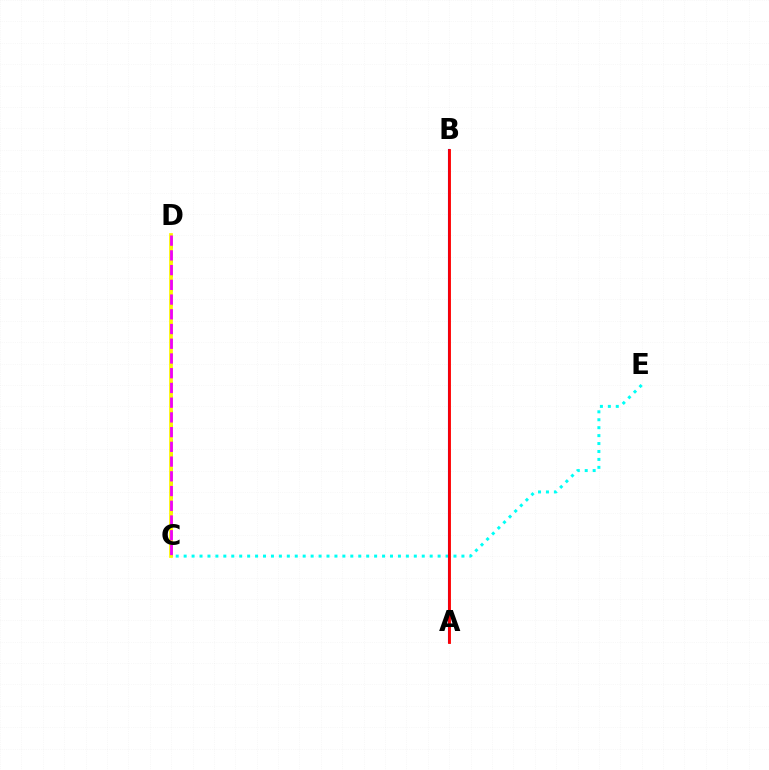{('C', 'D'): [{'color': '#08ff00', 'line_style': 'dotted', 'thickness': 1.95}, {'color': '#fcf500', 'line_style': 'solid', 'thickness': 2.7}, {'color': '#ee00ff', 'line_style': 'dashed', 'thickness': 2.0}], ('C', 'E'): [{'color': '#00fff6', 'line_style': 'dotted', 'thickness': 2.16}], ('A', 'B'): [{'color': '#0010ff', 'line_style': 'solid', 'thickness': 1.5}, {'color': '#ff0000', 'line_style': 'solid', 'thickness': 2.05}]}